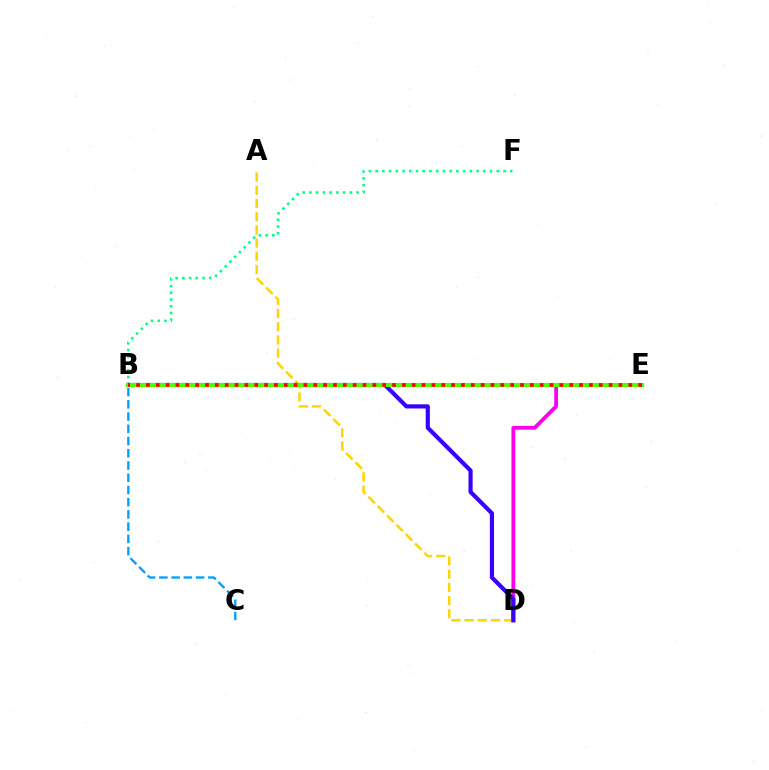{('B', 'F'): [{'color': '#00ff86', 'line_style': 'dotted', 'thickness': 1.83}], ('D', 'E'): [{'color': '#ff00ed', 'line_style': 'solid', 'thickness': 2.73}], ('A', 'D'): [{'color': '#ffd500', 'line_style': 'dashed', 'thickness': 1.79}], ('B', 'D'): [{'color': '#3700ff', 'line_style': 'solid', 'thickness': 2.99}], ('B', 'E'): [{'color': '#4fff00', 'line_style': 'solid', 'thickness': 2.96}, {'color': '#ff0000', 'line_style': 'dotted', 'thickness': 2.67}], ('B', 'C'): [{'color': '#009eff', 'line_style': 'dashed', 'thickness': 1.66}]}